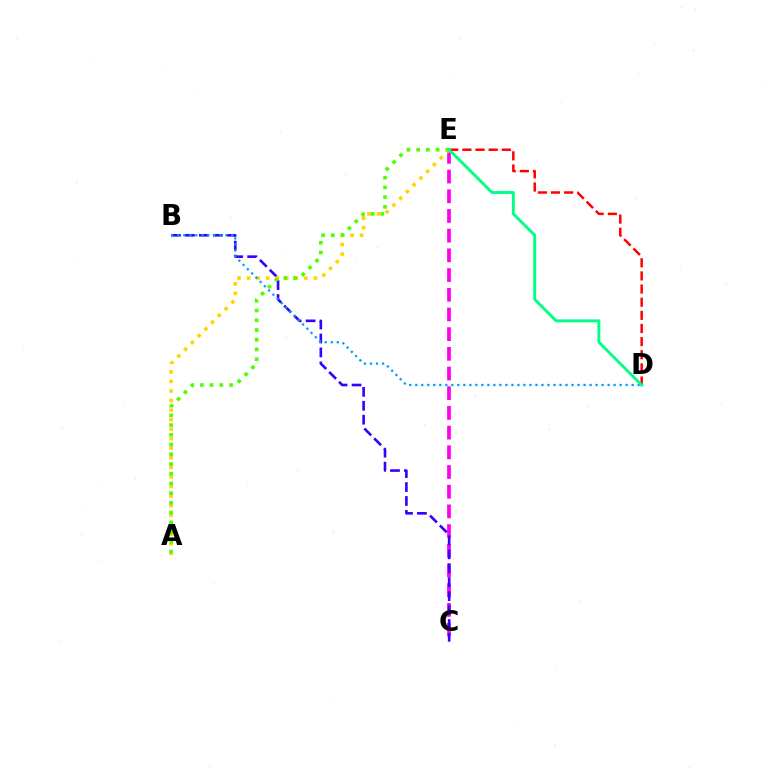{('C', 'E'): [{'color': '#ff00ed', 'line_style': 'dashed', 'thickness': 2.68}], ('B', 'C'): [{'color': '#3700ff', 'line_style': 'dashed', 'thickness': 1.89}], ('A', 'E'): [{'color': '#ffd500', 'line_style': 'dotted', 'thickness': 2.59}, {'color': '#4fff00', 'line_style': 'dotted', 'thickness': 2.64}], ('D', 'E'): [{'color': '#ff0000', 'line_style': 'dashed', 'thickness': 1.78}, {'color': '#00ff86', 'line_style': 'solid', 'thickness': 2.09}], ('B', 'D'): [{'color': '#009eff', 'line_style': 'dotted', 'thickness': 1.63}]}